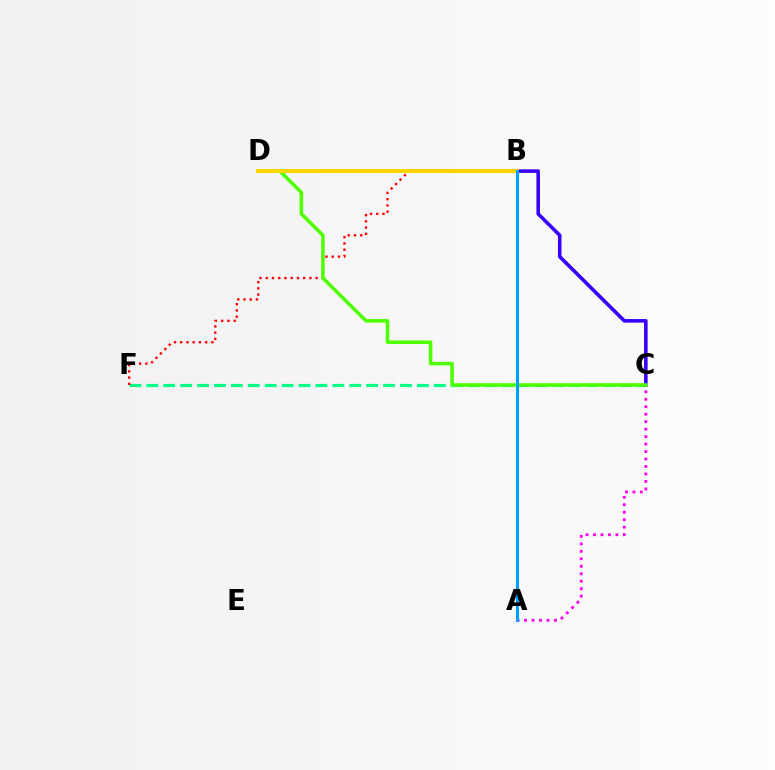{('C', 'F'): [{'color': '#00ff86', 'line_style': 'dashed', 'thickness': 2.3}], ('B', 'C'): [{'color': '#3700ff', 'line_style': 'solid', 'thickness': 2.57}], ('B', 'F'): [{'color': '#ff0000', 'line_style': 'dotted', 'thickness': 1.69}], ('A', 'C'): [{'color': '#ff00ed', 'line_style': 'dotted', 'thickness': 2.03}], ('C', 'D'): [{'color': '#4fff00', 'line_style': 'solid', 'thickness': 2.56}], ('B', 'D'): [{'color': '#ffd500', 'line_style': 'solid', 'thickness': 2.89}], ('A', 'B'): [{'color': '#009eff', 'line_style': 'solid', 'thickness': 2.19}]}